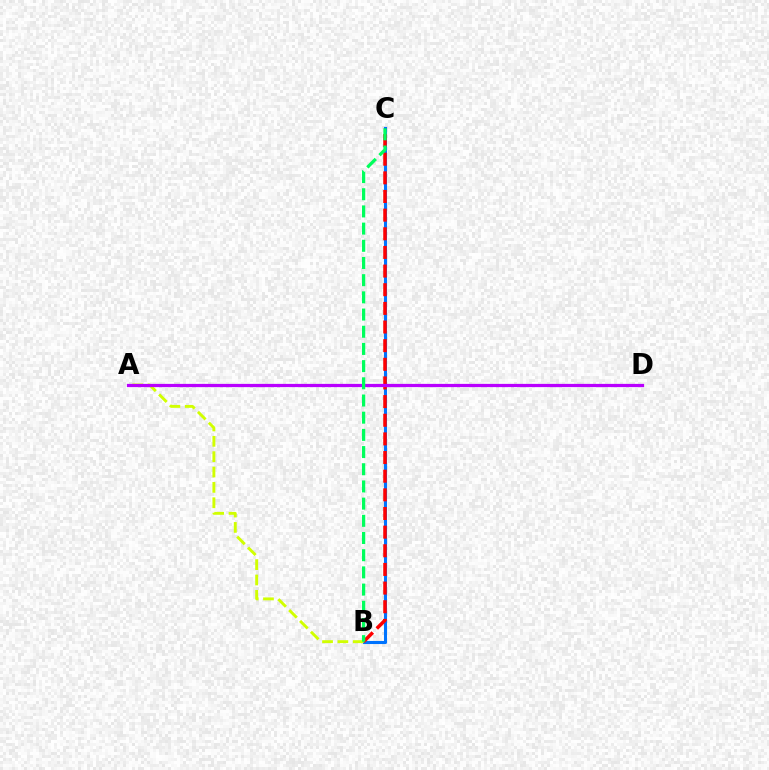{('B', 'C'): [{'color': '#0074ff', 'line_style': 'solid', 'thickness': 2.21}, {'color': '#ff0000', 'line_style': 'dashed', 'thickness': 2.53}, {'color': '#00ff5c', 'line_style': 'dashed', 'thickness': 2.34}], ('A', 'B'): [{'color': '#d1ff00', 'line_style': 'dashed', 'thickness': 2.09}], ('A', 'D'): [{'color': '#b900ff', 'line_style': 'solid', 'thickness': 2.33}]}